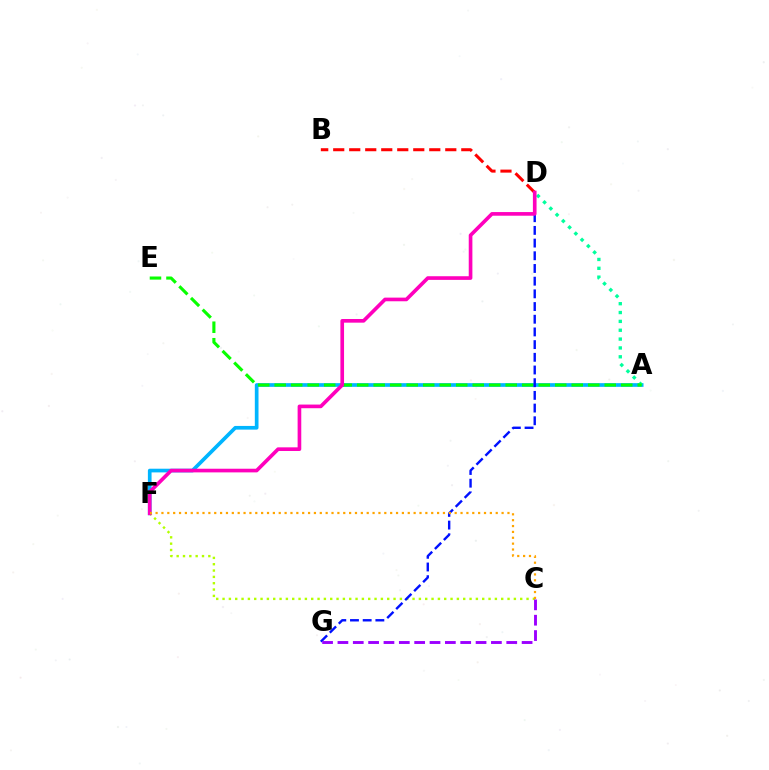{('A', 'F'): [{'color': '#00b5ff', 'line_style': 'solid', 'thickness': 2.65}], ('A', 'D'): [{'color': '#00ff9d', 'line_style': 'dotted', 'thickness': 2.4}], ('C', 'F'): [{'color': '#b3ff00', 'line_style': 'dotted', 'thickness': 1.72}, {'color': '#ffa500', 'line_style': 'dotted', 'thickness': 1.59}], ('A', 'E'): [{'color': '#08ff00', 'line_style': 'dashed', 'thickness': 2.24}], ('D', 'G'): [{'color': '#0010ff', 'line_style': 'dashed', 'thickness': 1.72}], ('B', 'D'): [{'color': '#ff0000', 'line_style': 'dashed', 'thickness': 2.17}], ('C', 'G'): [{'color': '#9b00ff', 'line_style': 'dashed', 'thickness': 2.09}], ('D', 'F'): [{'color': '#ff00bd', 'line_style': 'solid', 'thickness': 2.63}]}